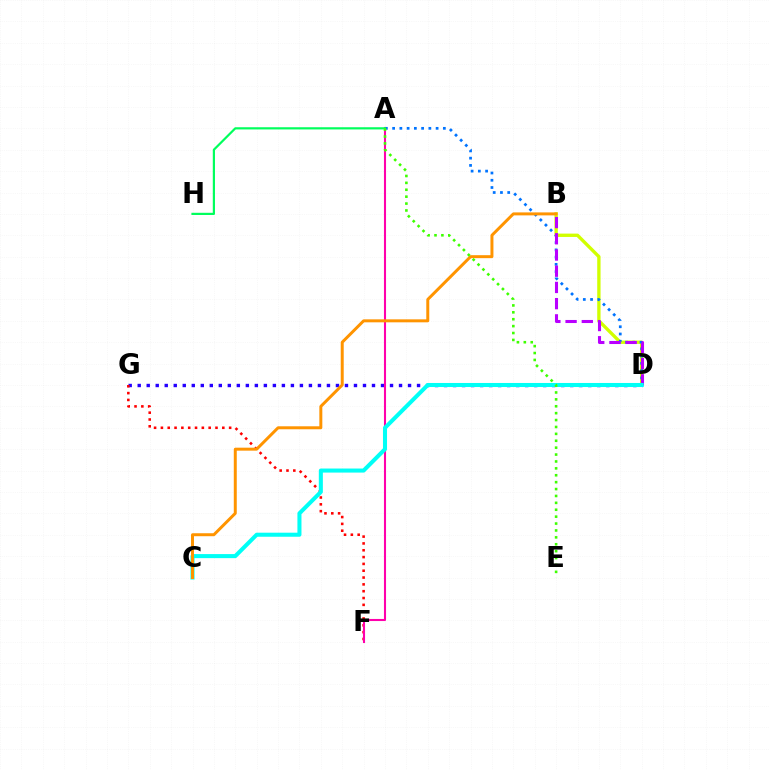{('B', 'D'): [{'color': '#d1ff00', 'line_style': 'solid', 'thickness': 2.41}, {'color': '#b900ff', 'line_style': 'dashed', 'thickness': 2.2}], ('D', 'G'): [{'color': '#2500ff', 'line_style': 'dotted', 'thickness': 2.45}], ('F', 'G'): [{'color': '#ff0000', 'line_style': 'dotted', 'thickness': 1.85}], ('A', 'F'): [{'color': '#ff00ac', 'line_style': 'solid', 'thickness': 1.5}], ('A', 'D'): [{'color': '#0074ff', 'line_style': 'dotted', 'thickness': 1.97}], ('A', 'H'): [{'color': '#00ff5c', 'line_style': 'solid', 'thickness': 1.58}], ('C', 'D'): [{'color': '#00fff6', 'line_style': 'solid', 'thickness': 2.92}], ('B', 'C'): [{'color': '#ff9400', 'line_style': 'solid', 'thickness': 2.14}], ('A', 'E'): [{'color': '#3dff00', 'line_style': 'dotted', 'thickness': 1.87}]}